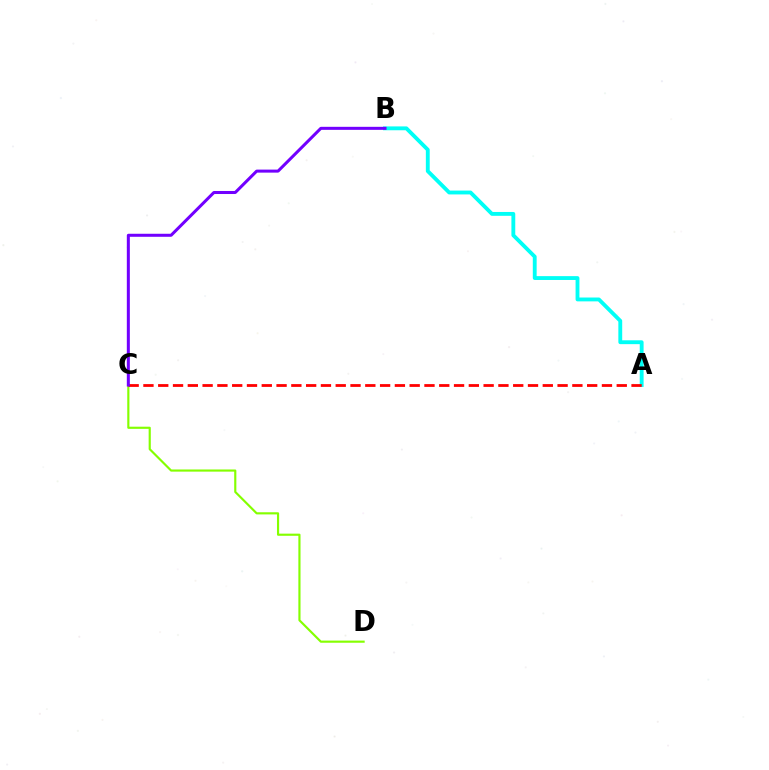{('A', 'B'): [{'color': '#00fff6', 'line_style': 'solid', 'thickness': 2.77}], ('C', 'D'): [{'color': '#84ff00', 'line_style': 'solid', 'thickness': 1.55}], ('A', 'C'): [{'color': '#ff0000', 'line_style': 'dashed', 'thickness': 2.01}], ('B', 'C'): [{'color': '#7200ff', 'line_style': 'solid', 'thickness': 2.18}]}